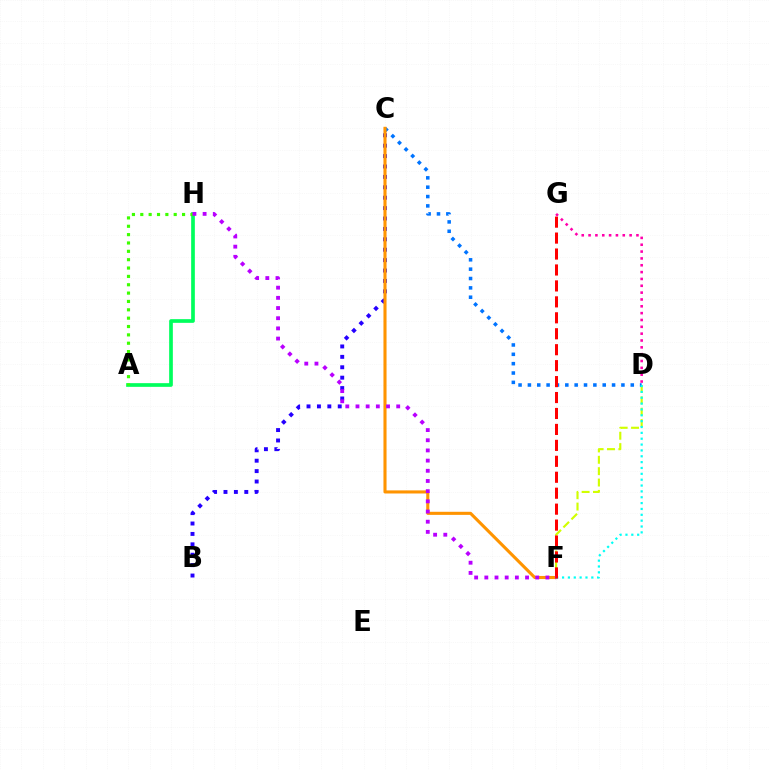{('A', 'H'): [{'color': '#00ff5c', 'line_style': 'solid', 'thickness': 2.65}, {'color': '#3dff00', 'line_style': 'dotted', 'thickness': 2.27}], ('D', 'F'): [{'color': '#d1ff00', 'line_style': 'dashed', 'thickness': 1.54}, {'color': '#00fff6', 'line_style': 'dotted', 'thickness': 1.59}], ('C', 'D'): [{'color': '#0074ff', 'line_style': 'dotted', 'thickness': 2.54}], ('B', 'C'): [{'color': '#2500ff', 'line_style': 'dotted', 'thickness': 2.83}], ('C', 'F'): [{'color': '#ff9400', 'line_style': 'solid', 'thickness': 2.22}], ('F', 'G'): [{'color': '#ff0000', 'line_style': 'dashed', 'thickness': 2.17}], ('D', 'G'): [{'color': '#ff00ac', 'line_style': 'dotted', 'thickness': 1.86}], ('F', 'H'): [{'color': '#b900ff', 'line_style': 'dotted', 'thickness': 2.77}]}